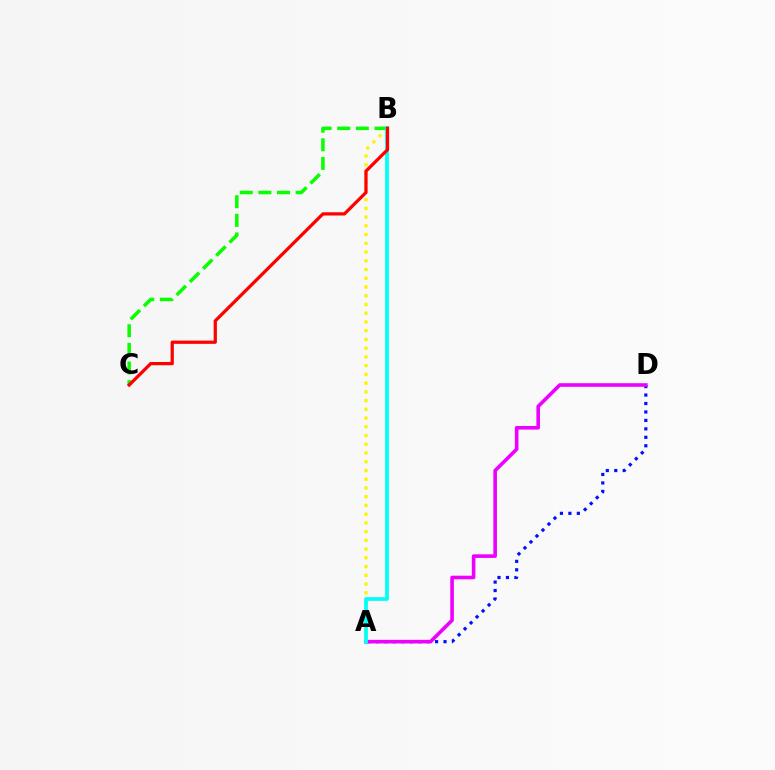{('A', 'D'): [{'color': '#0010ff', 'line_style': 'dotted', 'thickness': 2.3}, {'color': '#ee00ff', 'line_style': 'solid', 'thickness': 2.59}], ('A', 'B'): [{'color': '#fcf500', 'line_style': 'dotted', 'thickness': 2.37}, {'color': '#00fff6', 'line_style': 'solid', 'thickness': 2.7}], ('B', 'C'): [{'color': '#08ff00', 'line_style': 'dashed', 'thickness': 2.53}, {'color': '#ff0000', 'line_style': 'solid', 'thickness': 2.34}]}